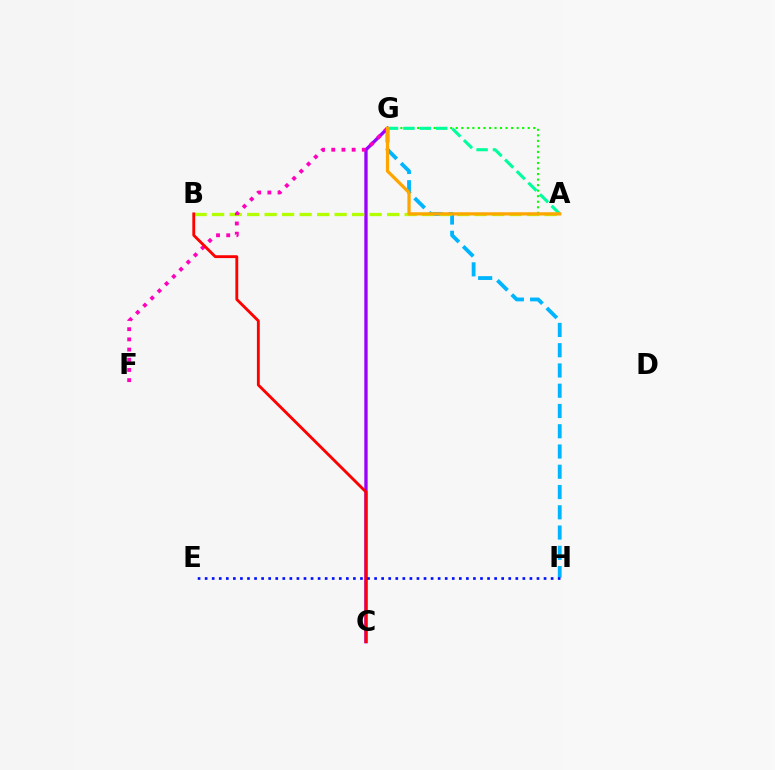{('G', 'H'): [{'color': '#00b5ff', 'line_style': 'dashed', 'thickness': 2.75}], ('C', 'G'): [{'color': '#9b00ff', 'line_style': 'solid', 'thickness': 2.39}], ('A', 'B'): [{'color': '#b3ff00', 'line_style': 'dashed', 'thickness': 2.38}], ('F', 'G'): [{'color': '#ff00bd', 'line_style': 'dotted', 'thickness': 2.77}], ('A', 'G'): [{'color': '#08ff00', 'line_style': 'dotted', 'thickness': 1.5}, {'color': '#00ff9d', 'line_style': 'dashed', 'thickness': 2.23}, {'color': '#ffa500', 'line_style': 'solid', 'thickness': 2.33}], ('B', 'C'): [{'color': '#ff0000', 'line_style': 'solid', 'thickness': 2.06}], ('E', 'H'): [{'color': '#0010ff', 'line_style': 'dotted', 'thickness': 1.92}]}